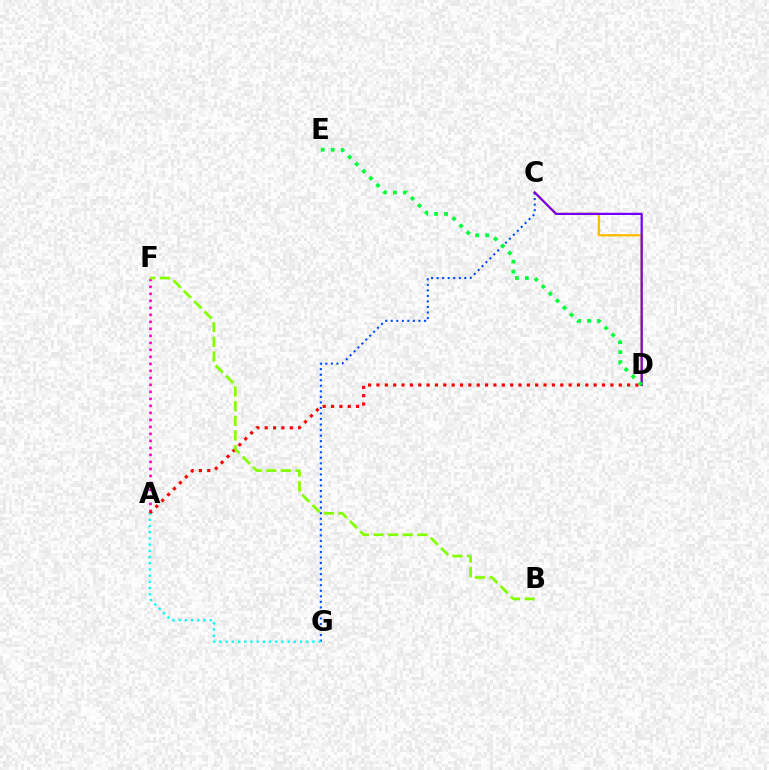{('C', 'D'): [{'color': '#ffbd00', 'line_style': 'solid', 'thickness': 1.71}, {'color': '#7200ff', 'line_style': 'solid', 'thickness': 1.6}], ('A', 'F'): [{'color': '#ff00cf', 'line_style': 'dotted', 'thickness': 1.9}], ('A', 'D'): [{'color': '#ff0000', 'line_style': 'dotted', 'thickness': 2.27}], ('C', 'G'): [{'color': '#004bff', 'line_style': 'dotted', 'thickness': 1.51}], ('B', 'F'): [{'color': '#84ff00', 'line_style': 'dashed', 'thickness': 1.99}], ('D', 'E'): [{'color': '#00ff39', 'line_style': 'dotted', 'thickness': 2.72}], ('A', 'G'): [{'color': '#00fff6', 'line_style': 'dotted', 'thickness': 1.69}]}